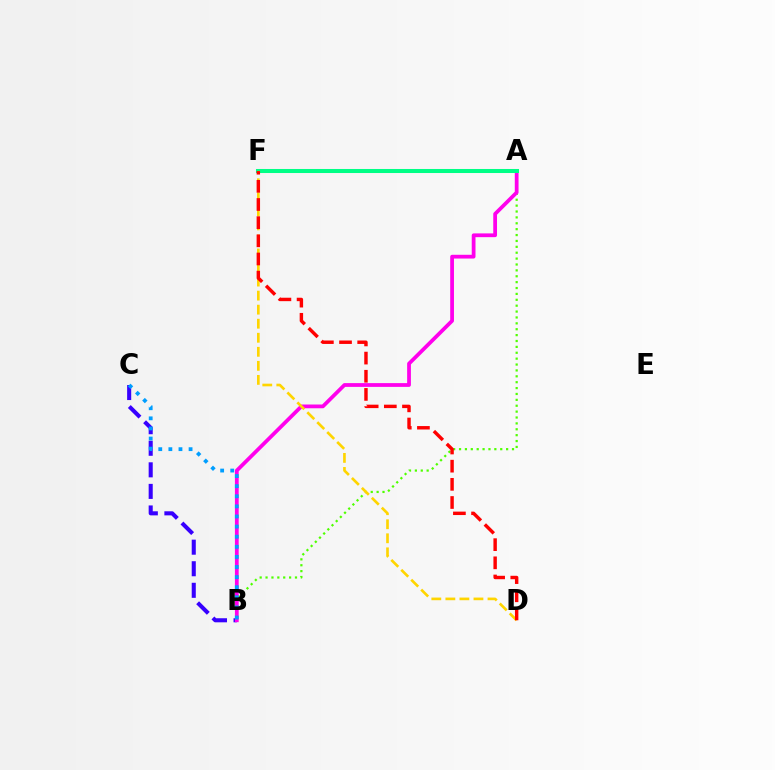{('A', 'B'): [{'color': '#4fff00', 'line_style': 'dotted', 'thickness': 1.6}, {'color': '#ff00ed', 'line_style': 'solid', 'thickness': 2.71}], ('B', 'C'): [{'color': '#3700ff', 'line_style': 'dashed', 'thickness': 2.93}, {'color': '#009eff', 'line_style': 'dotted', 'thickness': 2.74}], ('A', 'F'): [{'color': '#00ff86', 'line_style': 'solid', 'thickness': 2.91}], ('D', 'F'): [{'color': '#ffd500', 'line_style': 'dashed', 'thickness': 1.91}, {'color': '#ff0000', 'line_style': 'dashed', 'thickness': 2.47}]}